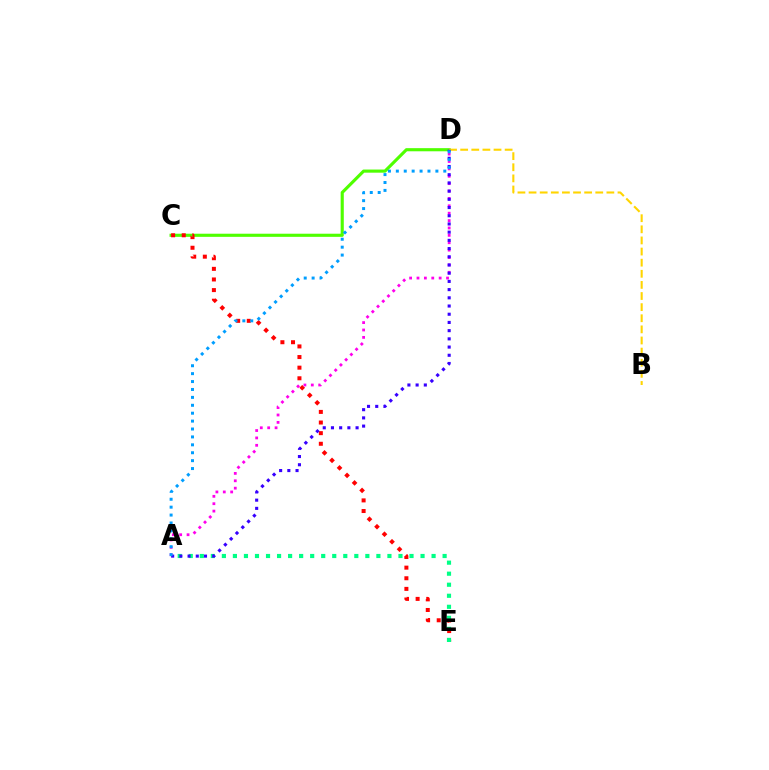{('C', 'D'): [{'color': '#4fff00', 'line_style': 'solid', 'thickness': 2.25}], ('C', 'E'): [{'color': '#ff0000', 'line_style': 'dotted', 'thickness': 2.89}], ('B', 'D'): [{'color': '#ffd500', 'line_style': 'dashed', 'thickness': 1.51}], ('A', 'E'): [{'color': '#00ff86', 'line_style': 'dotted', 'thickness': 3.0}], ('A', 'D'): [{'color': '#ff00ed', 'line_style': 'dotted', 'thickness': 2.01}, {'color': '#3700ff', 'line_style': 'dotted', 'thickness': 2.23}, {'color': '#009eff', 'line_style': 'dotted', 'thickness': 2.15}]}